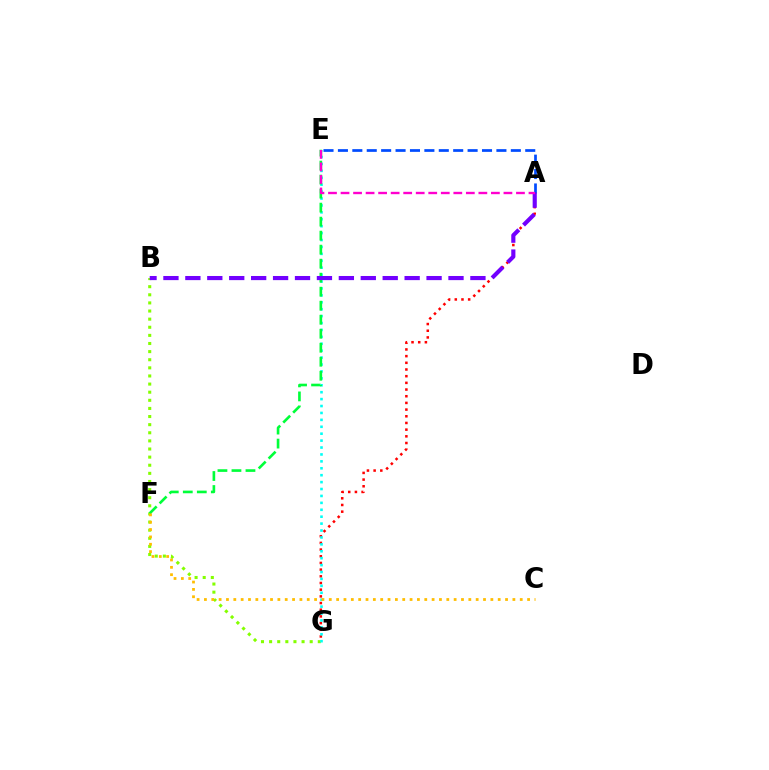{('A', 'G'): [{'color': '#ff0000', 'line_style': 'dotted', 'thickness': 1.82}], ('B', 'G'): [{'color': '#84ff00', 'line_style': 'dotted', 'thickness': 2.21}], ('E', 'G'): [{'color': '#00fff6', 'line_style': 'dotted', 'thickness': 1.88}], ('E', 'F'): [{'color': '#00ff39', 'line_style': 'dashed', 'thickness': 1.9}], ('A', 'E'): [{'color': '#004bff', 'line_style': 'dashed', 'thickness': 1.96}, {'color': '#ff00cf', 'line_style': 'dashed', 'thickness': 1.7}], ('A', 'B'): [{'color': '#7200ff', 'line_style': 'dashed', 'thickness': 2.98}], ('C', 'F'): [{'color': '#ffbd00', 'line_style': 'dotted', 'thickness': 2.0}]}